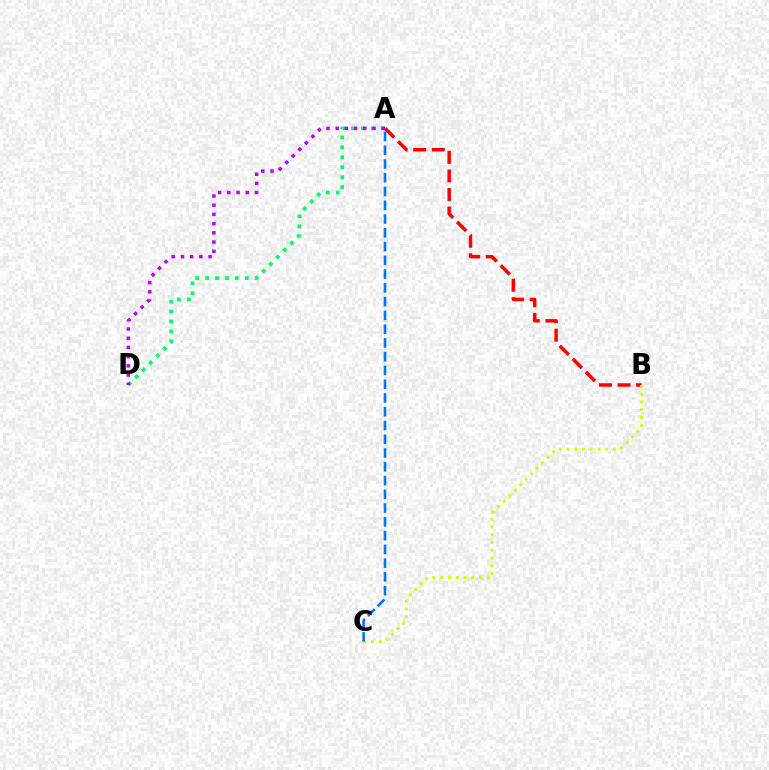{('A', 'B'): [{'color': '#ff0000', 'line_style': 'dashed', 'thickness': 2.52}], ('B', 'C'): [{'color': '#d1ff00', 'line_style': 'dotted', 'thickness': 2.1}], ('A', 'D'): [{'color': '#00ff5c', 'line_style': 'dotted', 'thickness': 2.7}, {'color': '#b900ff', 'line_style': 'dotted', 'thickness': 2.5}], ('A', 'C'): [{'color': '#0074ff', 'line_style': 'dashed', 'thickness': 1.87}]}